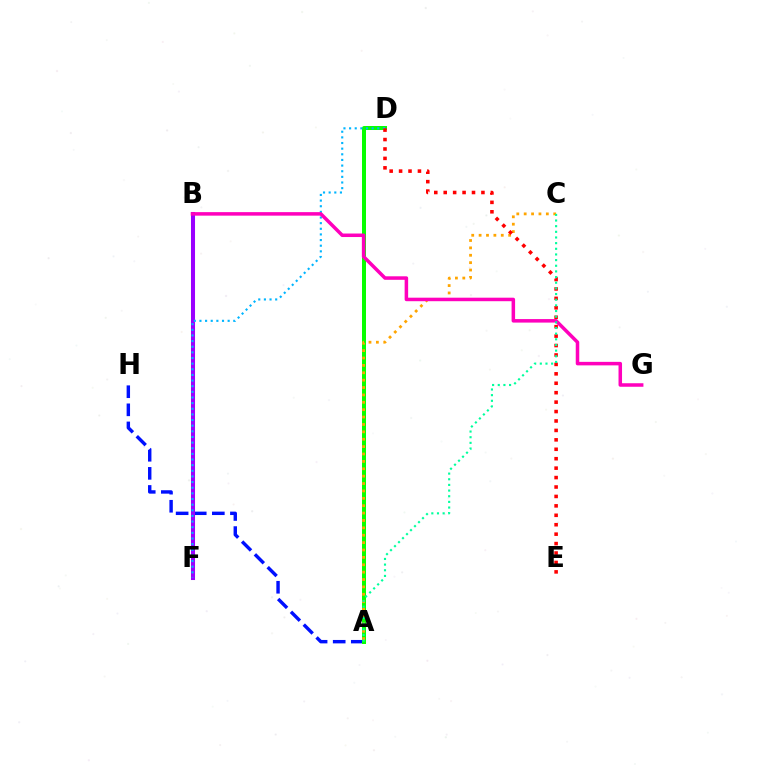{('B', 'F'): [{'color': '#b3ff00', 'line_style': 'dashed', 'thickness': 1.61}, {'color': '#9b00ff', 'line_style': 'solid', 'thickness': 2.91}], ('A', 'H'): [{'color': '#0010ff', 'line_style': 'dashed', 'thickness': 2.46}], ('A', 'D'): [{'color': '#08ff00', 'line_style': 'solid', 'thickness': 2.87}], ('A', 'C'): [{'color': '#ffa500', 'line_style': 'dotted', 'thickness': 2.01}, {'color': '#00ff9d', 'line_style': 'dotted', 'thickness': 1.54}], ('D', 'F'): [{'color': '#00b5ff', 'line_style': 'dotted', 'thickness': 1.53}], ('B', 'G'): [{'color': '#ff00bd', 'line_style': 'solid', 'thickness': 2.53}], ('D', 'E'): [{'color': '#ff0000', 'line_style': 'dotted', 'thickness': 2.56}]}